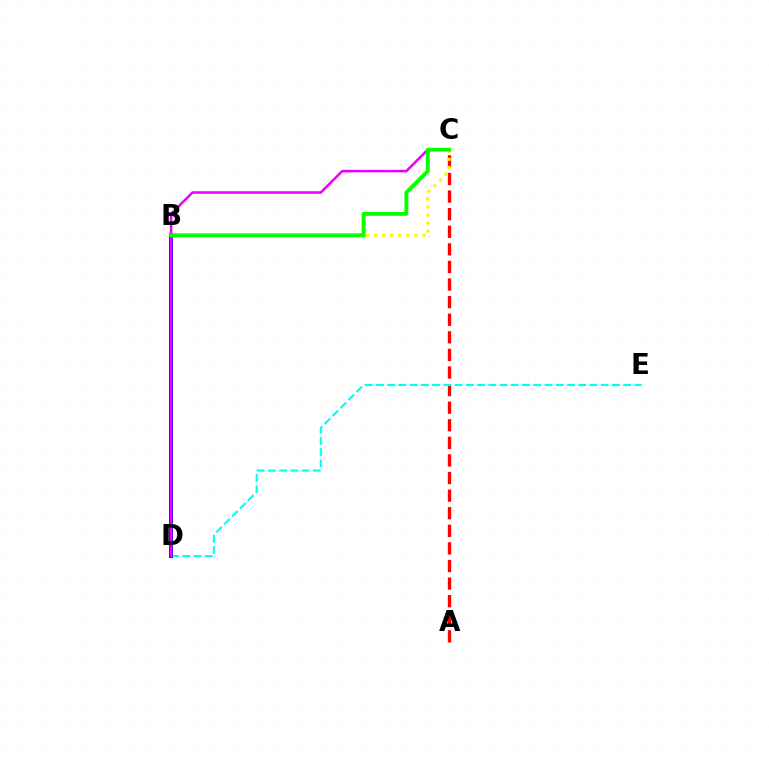{('A', 'C'): [{'color': '#ff0000', 'line_style': 'dashed', 'thickness': 2.39}], ('D', 'E'): [{'color': '#00fff6', 'line_style': 'dashed', 'thickness': 1.53}], ('B', 'D'): [{'color': '#0010ff', 'line_style': 'solid', 'thickness': 2.84}], ('B', 'C'): [{'color': '#fcf500', 'line_style': 'dotted', 'thickness': 2.19}, {'color': '#08ff00', 'line_style': 'solid', 'thickness': 2.78}], ('C', 'D'): [{'color': '#ee00ff', 'line_style': 'solid', 'thickness': 1.84}]}